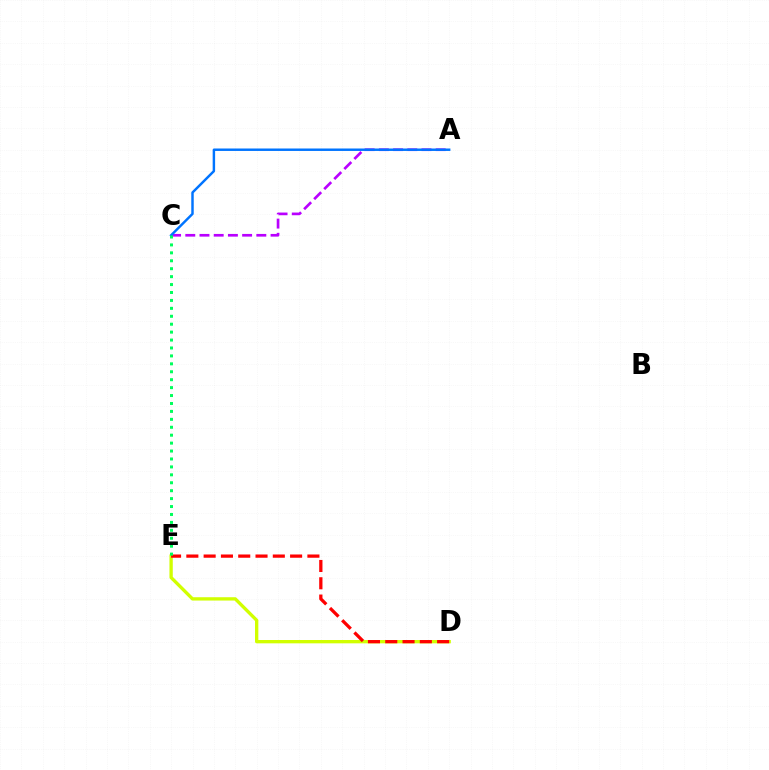{('A', 'C'): [{'color': '#b900ff', 'line_style': 'dashed', 'thickness': 1.93}, {'color': '#0074ff', 'line_style': 'solid', 'thickness': 1.77}], ('D', 'E'): [{'color': '#d1ff00', 'line_style': 'solid', 'thickness': 2.4}, {'color': '#ff0000', 'line_style': 'dashed', 'thickness': 2.35}], ('C', 'E'): [{'color': '#00ff5c', 'line_style': 'dotted', 'thickness': 2.15}]}